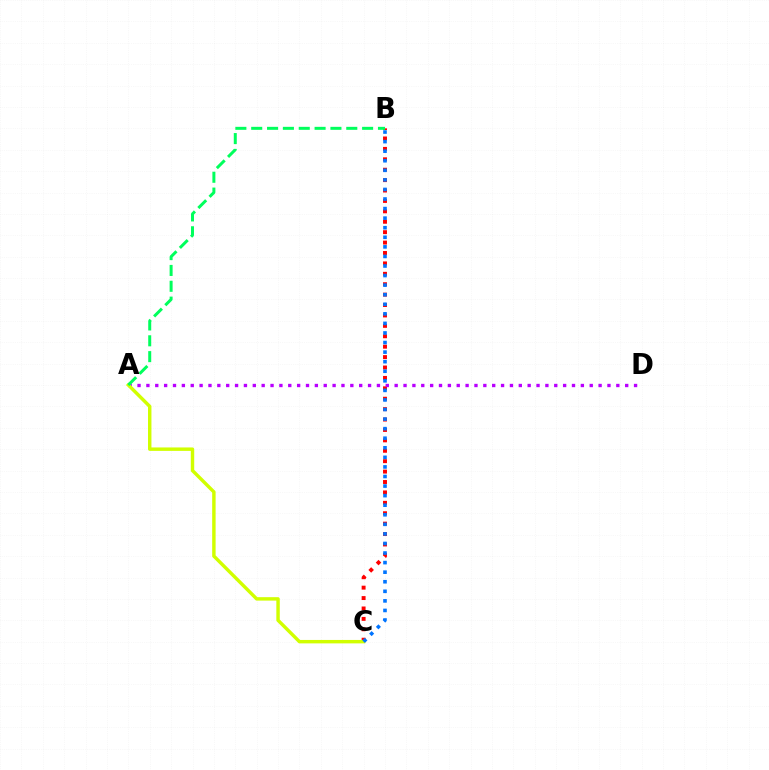{('B', 'C'): [{'color': '#ff0000', 'line_style': 'dotted', 'thickness': 2.83}, {'color': '#0074ff', 'line_style': 'dotted', 'thickness': 2.6}], ('A', 'D'): [{'color': '#b900ff', 'line_style': 'dotted', 'thickness': 2.41}], ('A', 'C'): [{'color': '#d1ff00', 'line_style': 'solid', 'thickness': 2.47}], ('A', 'B'): [{'color': '#00ff5c', 'line_style': 'dashed', 'thickness': 2.15}]}